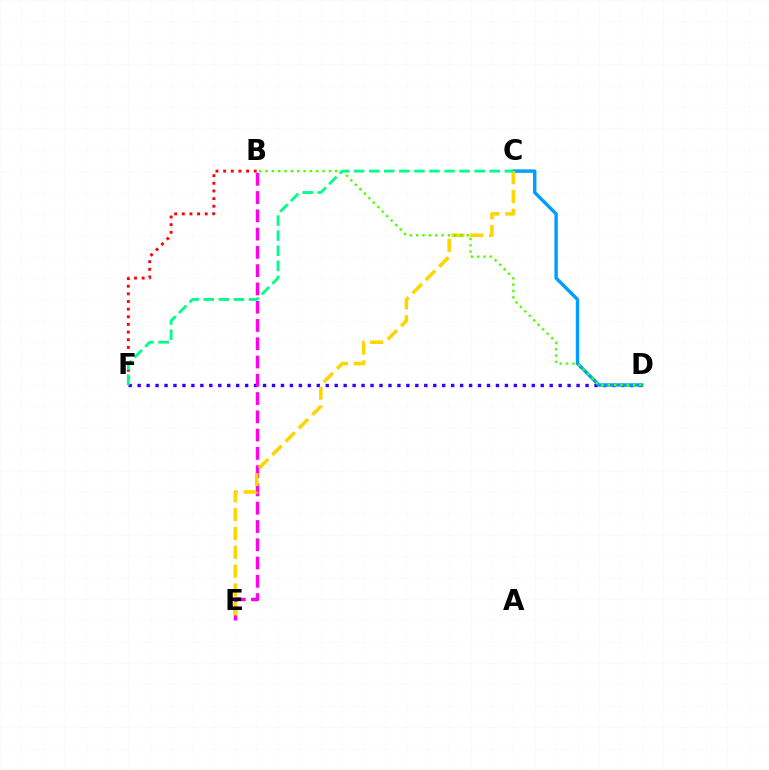{('D', 'F'): [{'color': '#3700ff', 'line_style': 'dotted', 'thickness': 2.43}], ('C', 'D'): [{'color': '#009eff', 'line_style': 'solid', 'thickness': 2.46}], ('B', 'E'): [{'color': '#ff00ed', 'line_style': 'dashed', 'thickness': 2.48}], ('B', 'F'): [{'color': '#ff0000', 'line_style': 'dotted', 'thickness': 2.08}], ('C', 'E'): [{'color': '#ffd500', 'line_style': 'dashed', 'thickness': 2.56}], ('B', 'D'): [{'color': '#4fff00', 'line_style': 'dotted', 'thickness': 1.72}], ('C', 'F'): [{'color': '#00ff86', 'line_style': 'dashed', 'thickness': 2.05}]}